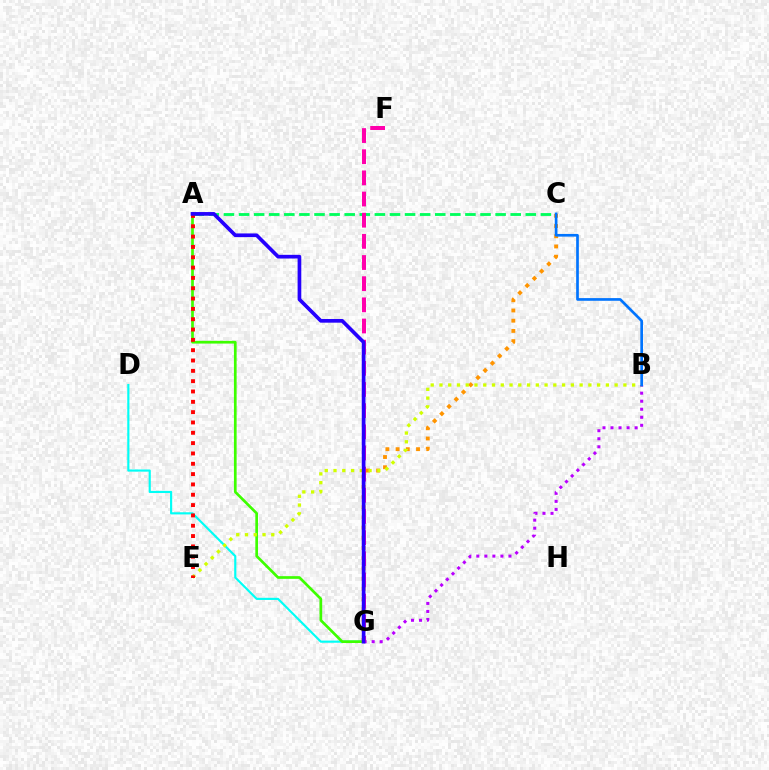{('A', 'C'): [{'color': '#00ff5c', 'line_style': 'dashed', 'thickness': 2.05}], ('D', 'G'): [{'color': '#00fff6', 'line_style': 'solid', 'thickness': 1.55}], ('A', 'G'): [{'color': '#3dff00', 'line_style': 'solid', 'thickness': 1.94}, {'color': '#2500ff', 'line_style': 'solid', 'thickness': 2.65}], ('C', 'G'): [{'color': '#ff9400', 'line_style': 'dotted', 'thickness': 2.78}], ('B', 'G'): [{'color': '#b900ff', 'line_style': 'dotted', 'thickness': 2.18}], ('B', 'E'): [{'color': '#d1ff00', 'line_style': 'dotted', 'thickness': 2.38}], ('F', 'G'): [{'color': '#ff00ac', 'line_style': 'dashed', 'thickness': 2.87}], ('A', 'E'): [{'color': '#ff0000', 'line_style': 'dotted', 'thickness': 2.81}], ('B', 'C'): [{'color': '#0074ff', 'line_style': 'solid', 'thickness': 1.93}]}